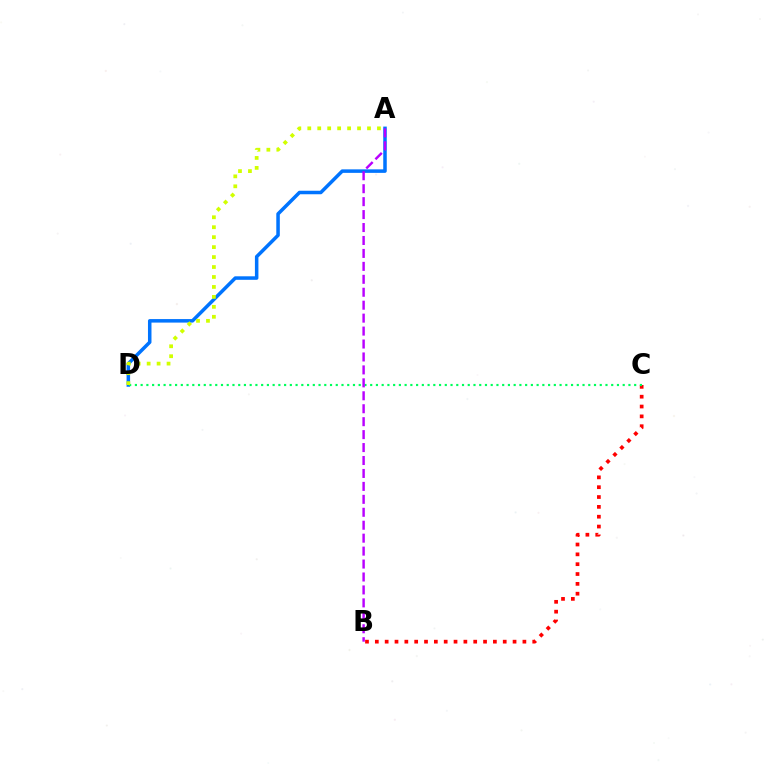{('B', 'C'): [{'color': '#ff0000', 'line_style': 'dotted', 'thickness': 2.67}], ('A', 'D'): [{'color': '#0074ff', 'line_style': 'solid', 'thickness': 2.53}, {'color': '#d1ff00', 'line_style': 'dotted', 'thickness': 2.7}], ('C', 'D'): [{'color': '#00ff5c', 'line_style': 'dotted', 'thickness': 1.56}], ('A', 'B'): [{'color': '#b900ff', 'line_style': 'dashed', 'thickness': 1.76}]}